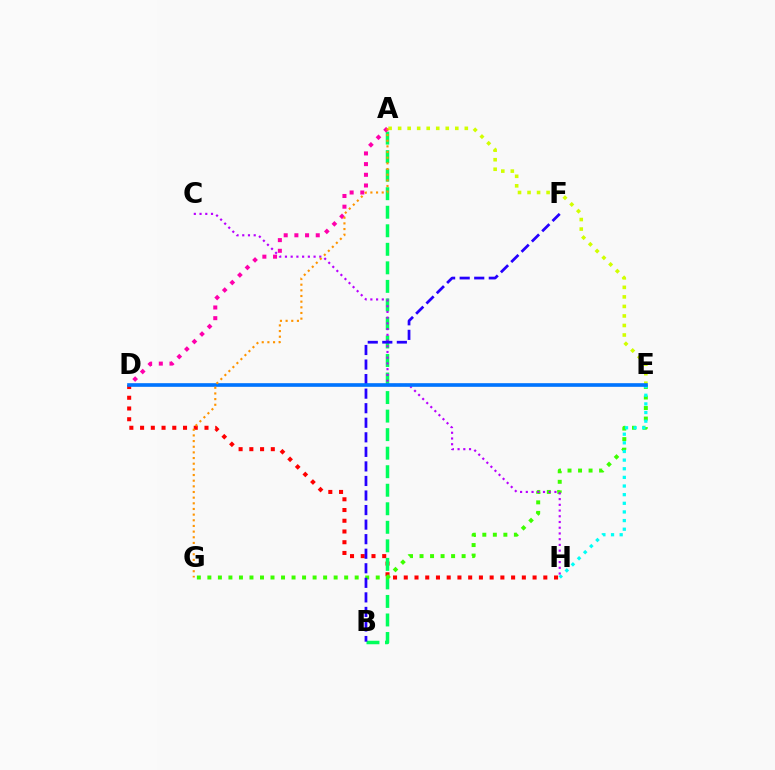{('D', 'H'): [{'color': '#ff0000', 'line_style': 'dotted', 'thickness': 2.92}], ('A', 'B'): [{'color': '#00ff5c', 'line_style': 'dashed', 'thickness': 2.52}], ('A', 'D'): [{'color': '#ff00ac', 'line_style': 'dotted', 'thickness': 2.9}], ('E', 'G'): [{'color': '#3dff00', 'line_style': 'dotted', 'thickness': 2.86}], ('C', 'H'): [{'color': '#b900ff', 'line_style': 'dotted', 'thickness': 1.56}], ('E', 'H'): [{'color': '#00fff6', 'line_style': 'dotted', 'thickness': 2.35}], ('A', 'E'): [{'color': '#d1ff00', 'line_style': 'dotted', 'thickness': 2.59}], ('B', 'F'): [{'color': '#2500ff', 'line_style': 'dashed', 'thickness': 1.98}], ('D', 'E'): [{'color': '#0074ff', 'line_style': 'solid', 'thickness': 2.62}], ('A', 'G'): [{'color': '#ff9400', 'line_style': 'dotted', 'thickness': 1.54}]}